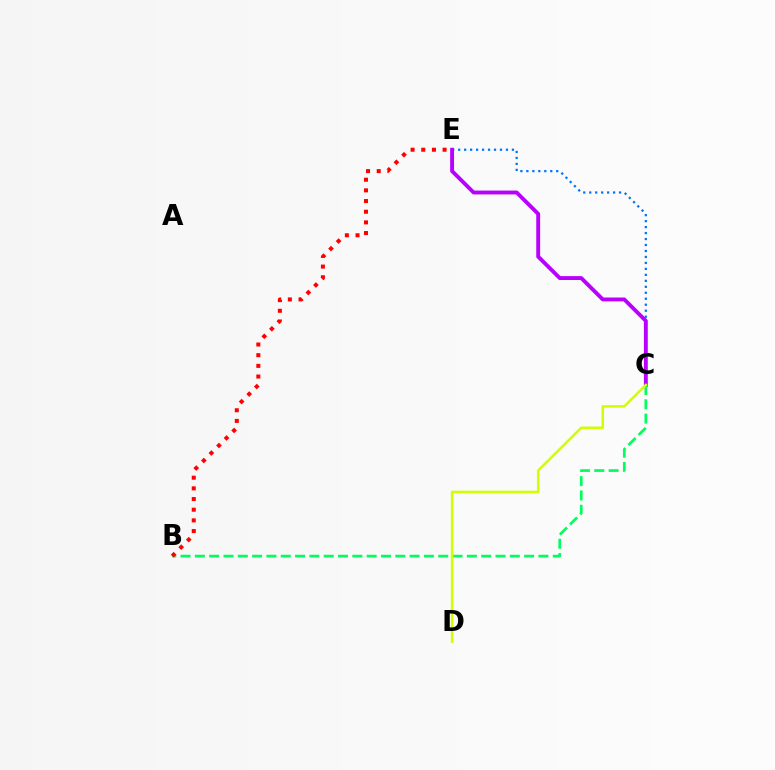{('C', 'E'): [{'color': '#0074ff', 'line_style': 'dotted', 'thickness': 1.62}, {'color': '#b900ff', 'line_style': 'solid', 'thickness': 2.79}], ('B', 'C'): [{'color': '#00ff5c', 'line_style': 'dashed', 'thickness': 1.94}], ('C', 'D'): [{'color': '#d1ff00', 'line_style': 'solid', 'thickness': 1.83}], ('B', 'E'): [{'color': '#ff0000', 'line_style': 'dotted', 'thickness': 2.9}]}